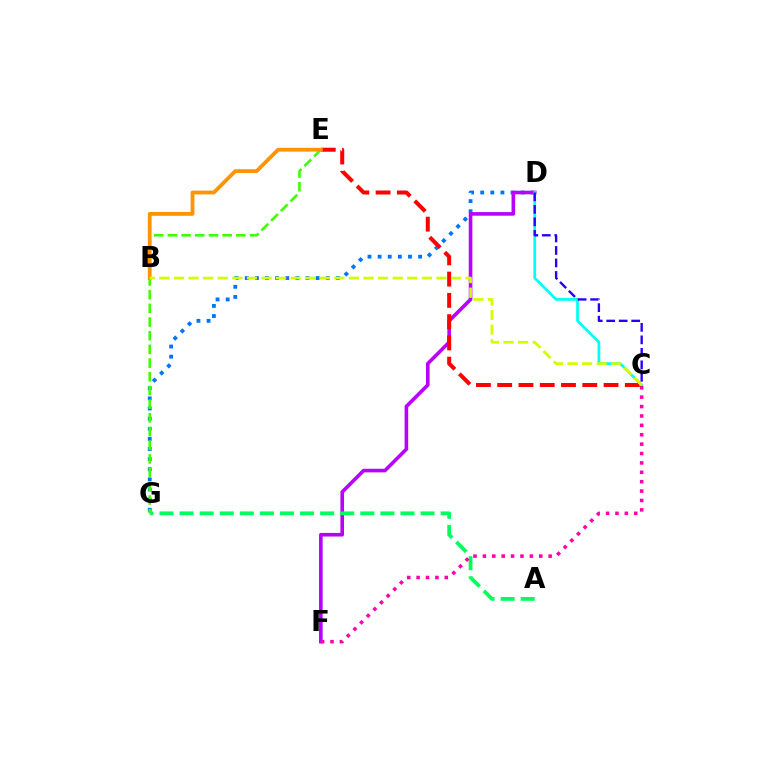{('D', 'G'): [{'color': '#0074ff', 'line_style': 'dotted', 'thickness': 2.75}], ('D', 'F'): [{'color': '#b900ff', 'line_style': 'solid', 'thickness': 2.6}], ('C', 'E'): [{'color': '#ff0000', 'line_style': 'dashed', 'thickness': 2.89}], ('E', 'G'): [{'color': '#3dff00', 'line_style': 'dashed', 'thickness': 1.86}], ('A', 'G'): [{'color': '#00ff5c', 'line_style': 'dashed', 'thickness': 2.73}], ('B', 'E'): [{'color': '#ff9400', 'line_style': 'solid', 'thickness': 2.73}], ('C', 'D'): [{'color': '#00fff6', 'line_style': 'solid', 'thickness': 1.97}, {'color': '#2500ff', 'line_style': 'dashed', 'thickness': 1.7}], ('C', 'F'): [{'color': '#ff00ac', 'line_style': 'dotted', 'thickness': 2.55}], ('B', 'C'): [{'color': '#d1ff00', 'line_style': 'dashed', 'thickness': 1.98}]}